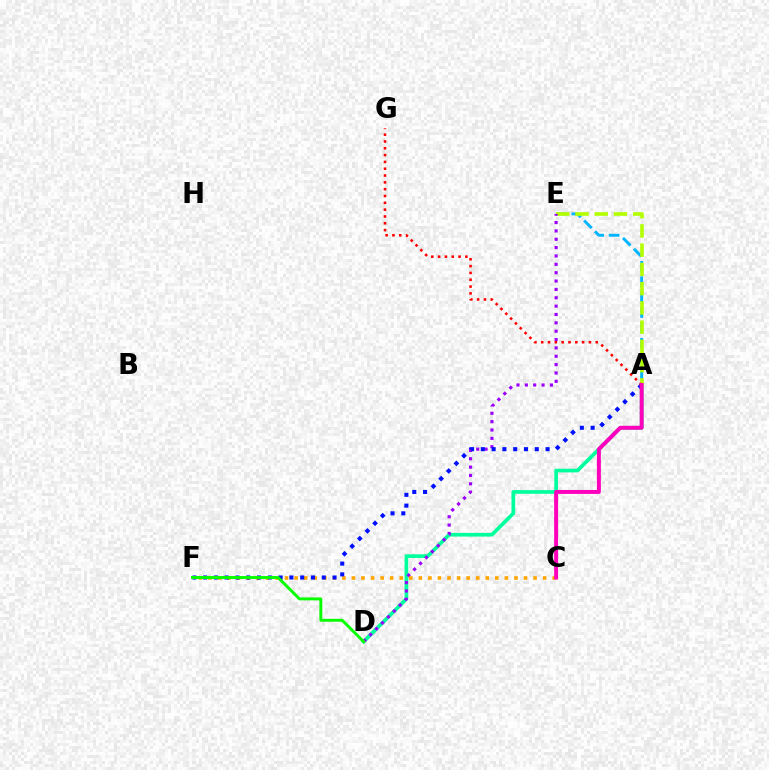{('A', 'E'): [{'color': '#00b5ff', 'line_style': 'dashed', 'thickness': 2.09}, {'color': '#b3ff00', 'line_style': 'dashed', 'thickness': 2.61}], ('A', 'D'): [{'color': '#00ff9d', 'line_style': 'solid', 'thickness': 2.66}], ('D', 'E'): [{'color': '#9b00ff', 'line_style': 'dotted', 'thickness': 2.27}], ('C', 'F'): [{'color': '#ffa500', 'line_style': 'dotted', 'thickness': 2.6}], ('A', 'F'): [{'color': '#0010ff', 'line_style': 'dotted', 'thickness': 2.93}], ('D', 'F'): [{'color': '#08ff00', 'line_style': 'solid', 'thickness': 2.11}], ('A', 'G'): [{'color': '#ff0000', 'line_style': 'dotted', 'thickness': 1.85}], ('A', 'C'): [{'color': '#ff00bd', 'line_style': 'solid', 'thickness': 2.84}]}